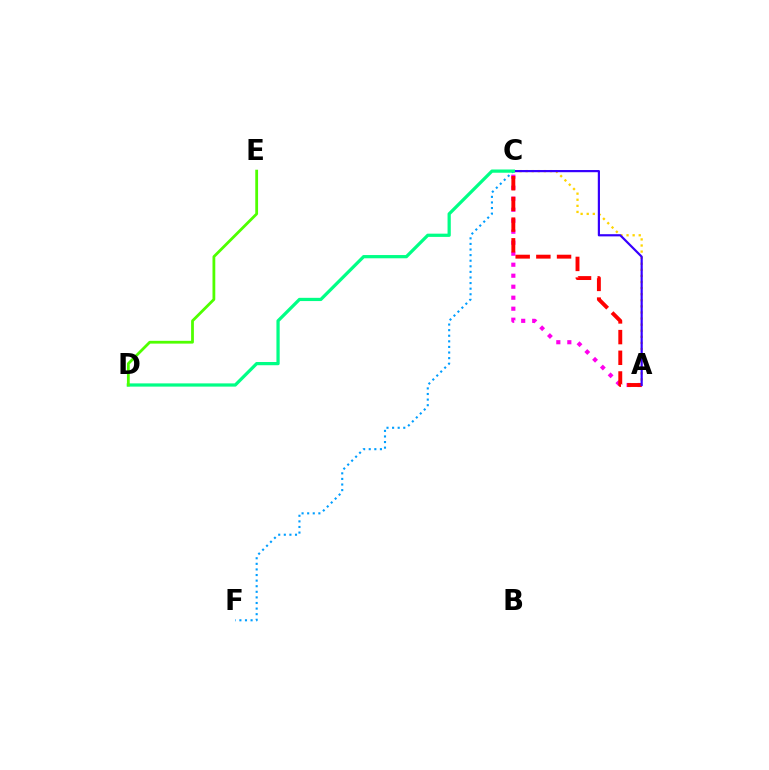{('A', 'C'): [{'color': '#ff00ed', 'line_style': 'dotted', 'thickness': 2.99}, {'color': '#ffd500', 'line_style': 'dotted', 'thickness': 1.65}, {'color': '#ff0000', 'line_style': 'dashed', 'thickness': 2.81}, {'color': '#3700ff', 'line_style': 'solid', 'thickness': 1.58}], ('C', 'F'): [{'color': '#009eff', 'line_style': 'dotted', 'thickness': 1.52}], ('C', 'D'): [{'color': '#00ff86', 'line_style': 'solid', 'thickness': 2.33}], ('D', 'E'): [{'color': '#4fff00', 'line_style': 'solid', 'thickness': 2.01}]}